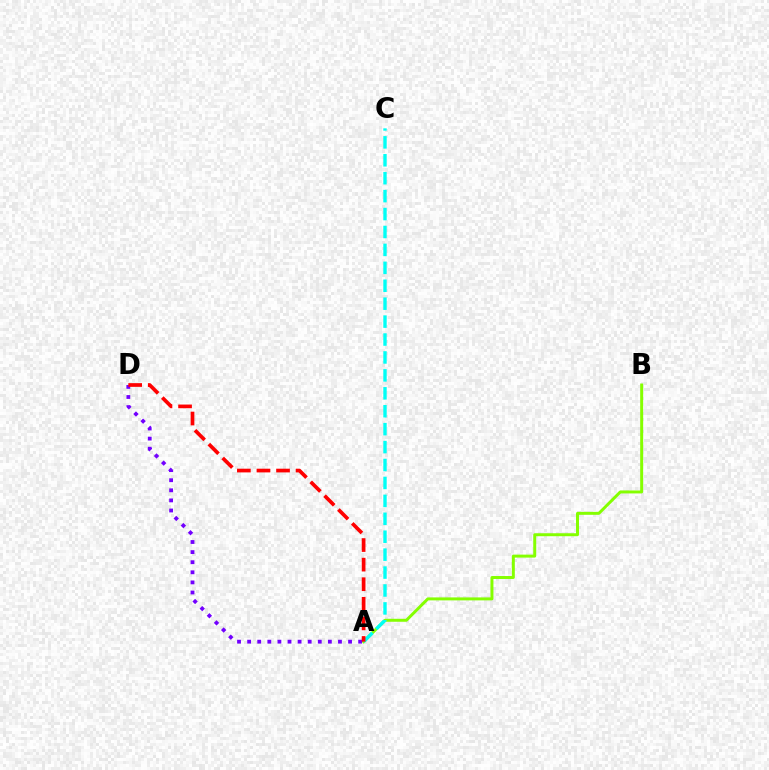{('A', 'B'): [{'color': '#84ff00', 'line_style': 'solid', 'thickness': 2.14}], ('A', 'D'): [{'color': '#7200ff', 'line_style': 'dotted', 'thickness': 2.74}, {'color': '#ff0000', 'line_style': 'dashed', 'thickness': 2.66}], ('A', 'C'): [{'color': '#00fff6', 'line_style': 'dashed', 'thickness': 2.44}]}